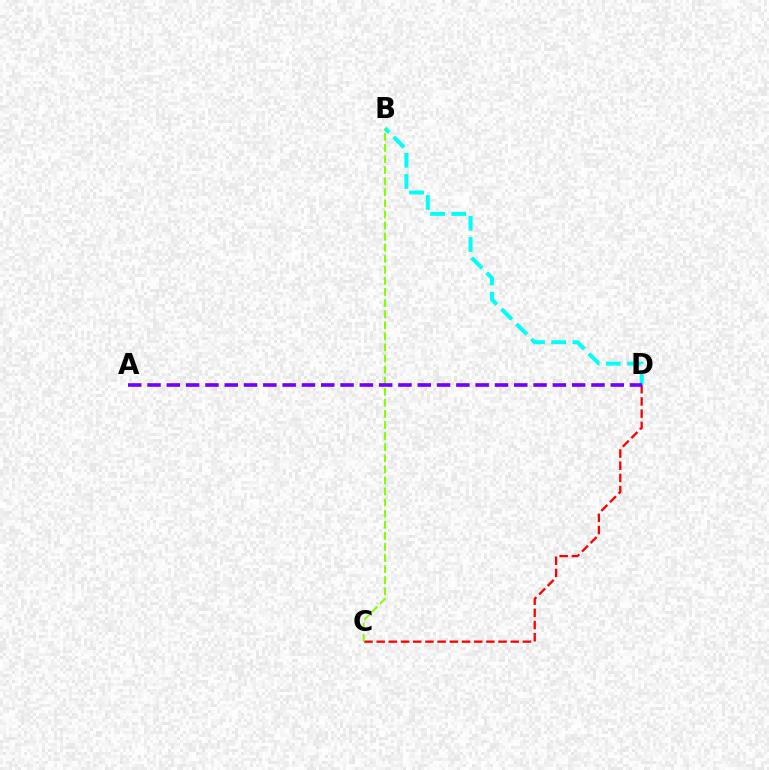{('C', 'D'): [{'color': '#ff0000', 'line_style': 'dashed', 'thickness': 1.66}], ('B', 'D'): [{'color': '#00fff6', 'line_style': 'dashed', 'thickness': 2.88}], ('B', 'C'): [{'color': '#84ff00', 'line_style': 'dashed', 'thickness': 1.51}], ('A', 'D'): [{'color': '#7200ff', 'line_style': 'dashed', 'thickness': 2.62}]}